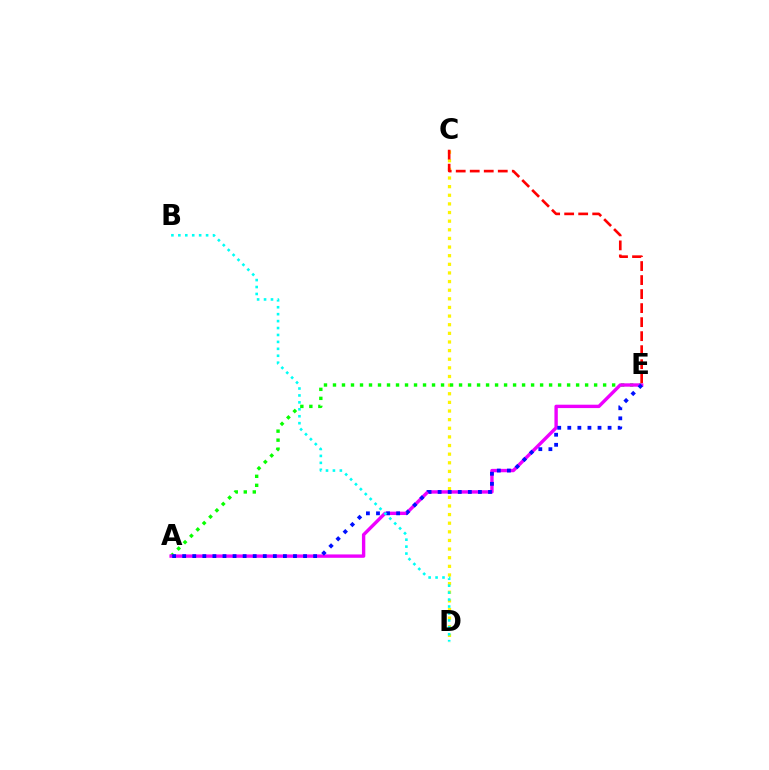{('C', 'D'): [{'color': '#fcf500', 'line_style': 'dotted', 'thickness': 2.34}], ('A', 'E'): [{'color': '#08ff00', 'line_style': 'dotted', 'thickness': 2.45}, {'color': '#ee00ff', 'line_style': 'solid', 'thickness': 2.43}, {'color': '#0010ff', 'line_style': 'dotted', 'thickness': 2.74}], ('B', 'D'): [{'color': '#00fff6', 'line_style': 'dotted', 'thickness': 1.88}], ('C', 'E'): [{'color': '#ff0000', 'line_style': 'dashed', 'thickness': 1.9}]}